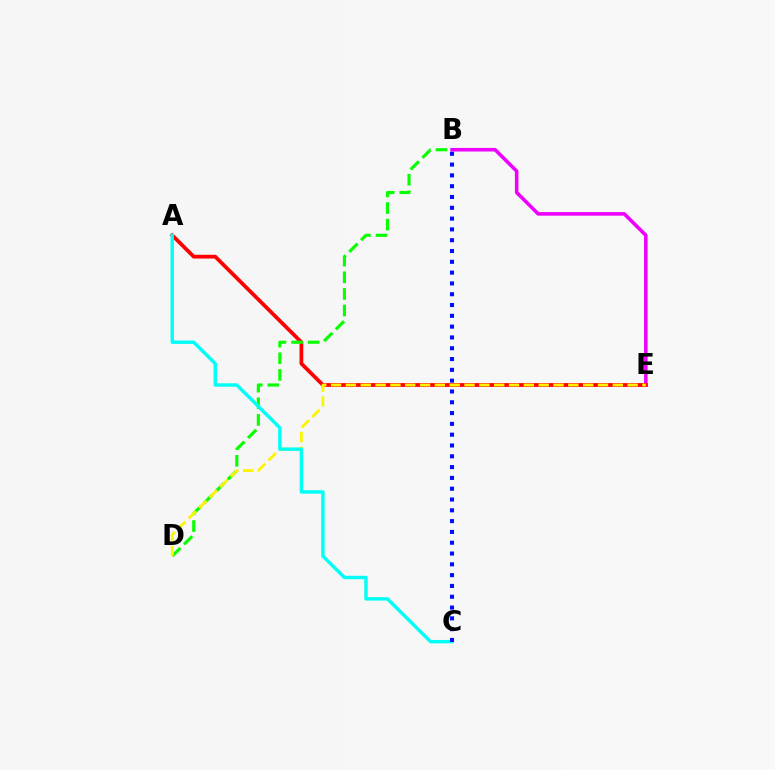{('B', 'E'): [{'color': '#ee00ff', 'line_style': 'solid', 'thickness': 2.56}], ('A', 'E'): [{'color': '#ff0000', 'line_style': 'solid', 'thickness': 2.7}], ('B', 'D'): [{'color': '#08ff00', 'line_style': 'dashed', 'thickness': 2.26}], ('D', 'E'): [{'color': '#fcf500', 'line_style': 'dashed', 'thickness': 2.01}], ('A', 'C'): [{'color': '#00fff6', 'line_style': 'solid', 'thickness': 2.45}], ('B', 'C'): [{'color': '#0010ff', 'line_style': 'dotted', 'thickness': 2.94}]}